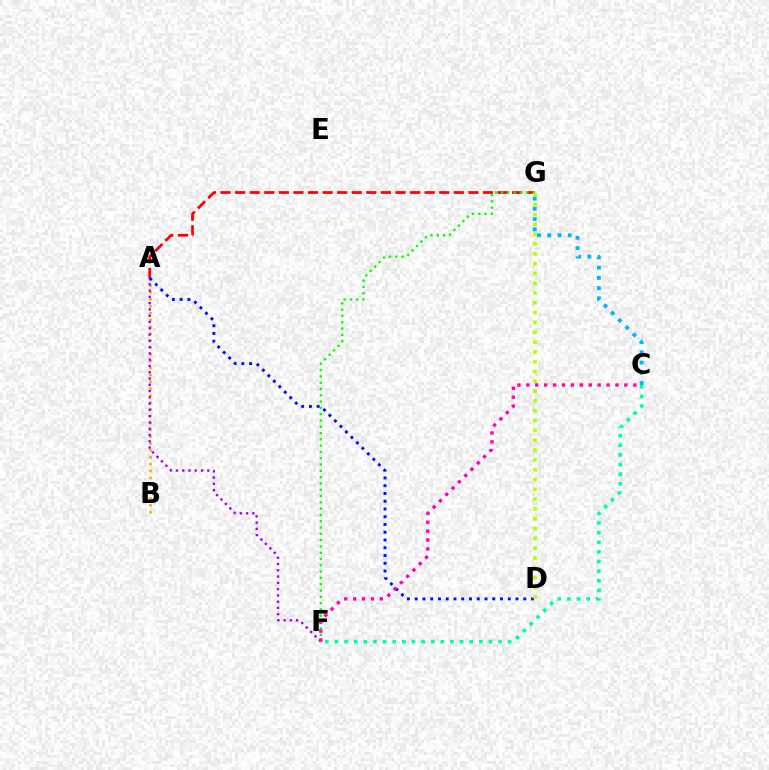{('A', 'B'): [{'color': '#ffa500', 'line_style': 'dotted', 'thickness': 1.87}], ('A', 'G'): [{'color': '#ff0000', 'line_style': 'dashed', 'thickness': 1.98}], ('A', 'F'): [{'color': '#9b00ff', 'line_style': 'dotted', 'thickness': 1.71}], ('F', 'G'): [{'color': '#08ff00', 'line_style': 'dotted', 'thickness': 1.71}], ('C', 'G'): [{'color': '#00b5ff', 'line_style': 'dotted', 'thickness': 2.78}], ('A', 'D'): [{'color': '#0010ff', 'line_style': 'dotted', 'thickness': 2.11}], ('C', 'F'): [{'color': '#00ff9d', 'line_style': 'dotted', 'thickness': 2.61}, {'color': '#ff00bd', 'line_style': 'dotted', 'thickness': 2.42}], ('D', 'G'): [{'color': '#b3ff00', 'line_style': 'dotted', 'thickness': 2.67}]}